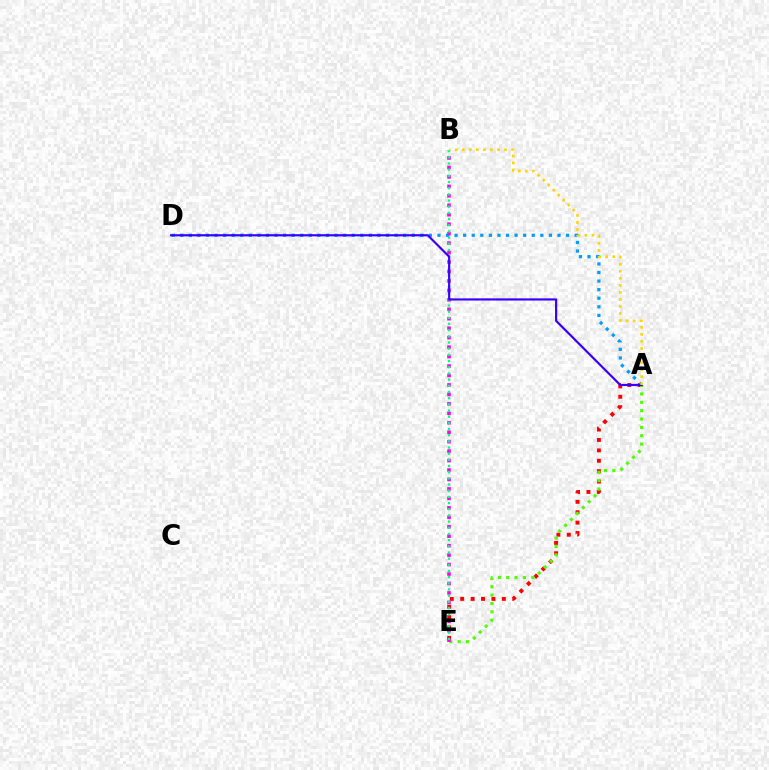{('A', 'E'): [{'color': '#ff0000', 'line_style': 'dotted', 'thickness': 2.83}, {'color': '#4fff00', 'line_style': 'dotted', 'thickness': 2.27}], ('A', 'D'): [{'color': '#009eff', 'line_style': 'dotted', 'thickness': 2.33}, {'color': '#3700ff', 'line_style': 'solid', 'thickness': 1.56}], ('B', 'E'): [{'color': '#ff00ed', 'line_style': 'dotted', 'thickness': 2.57}, {'color': '#00ff86', 'line_style': 'dotted', 'thickness': 1.68}], ('A', 'B'): [{'color': '#ffd500', 'line_style': 'dotted', 'thickness': 1.91}]}